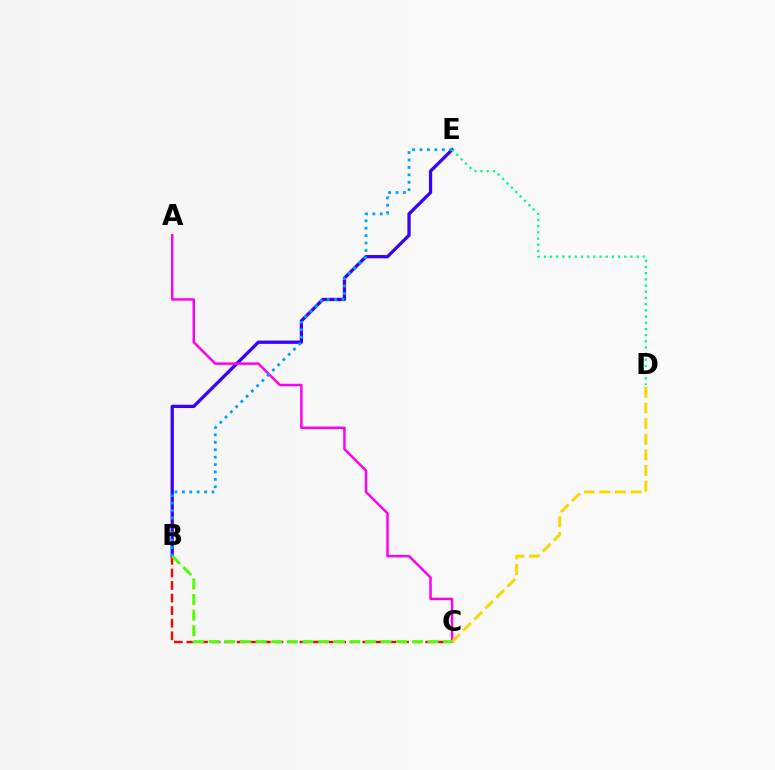{('B', 'E'): [{'color': '#3700ff', 'line_style': 'solid', 'thickness': 2.36}, {'color': '#009eff', 'line_style': 'dotted', 'thickness': 2.02}], ('B', 'C'): [{'color': '#ff0000', 'line_style': 'dashed', 'thickness': 1.71}, {'color': '#4fff00', 'line_style': 'dashed', 'thickness': 2.12}], ('A', 'C'): [{'color': '#ff00ed', 'line_style': 'solid', 'thickness': 1.78}], ('C', 'D'): [{'color': '#ffd500', 'line_style': 'dashed', 'thickness': 2.12}], ('D', 'E'): [{'color': '#00ff86', 'line_style': 'dotted', 'thickness': 1.68}]}